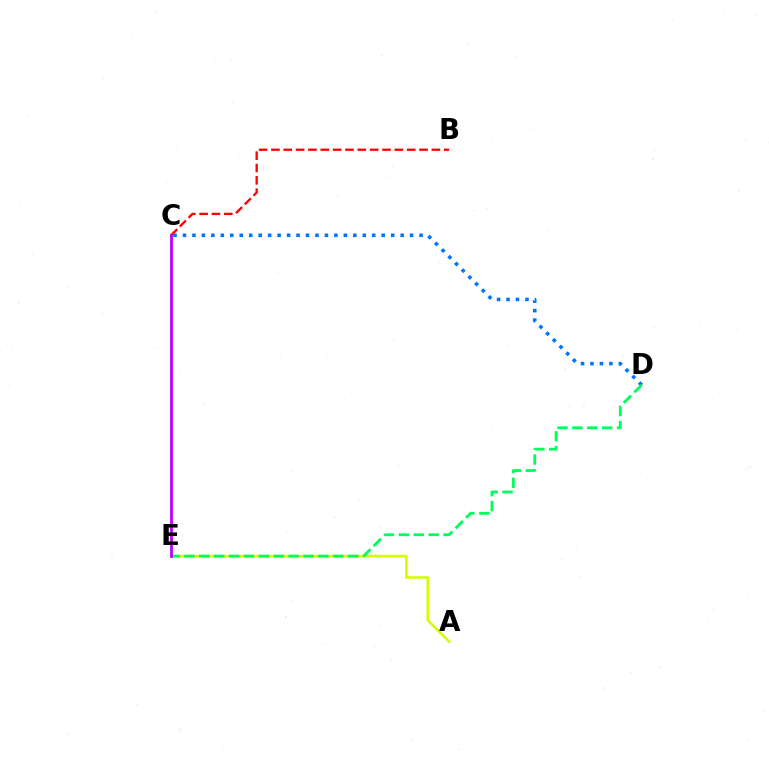{('A', 'E'): [{'color': '#d1ff00', 'line_style': 'solid', 'thickness': 1.86}], ('C', 'D'): [{'color': '#0074ff', 'line_style': 'dotted', 'thickness': 2.57}], ('B', 'C'): [{'color': '#ff0000', 'line_style': 'dashed', 'thickness': 1.68}], ('D', 'E'): [{'color': '#00ff5c', 'line_style': 'dashed', 'thickness': 2.02}], ('C', 'E'): [{'color': '#b900ff', 'line_style': 'solid', 'thickness': 1.98}]}